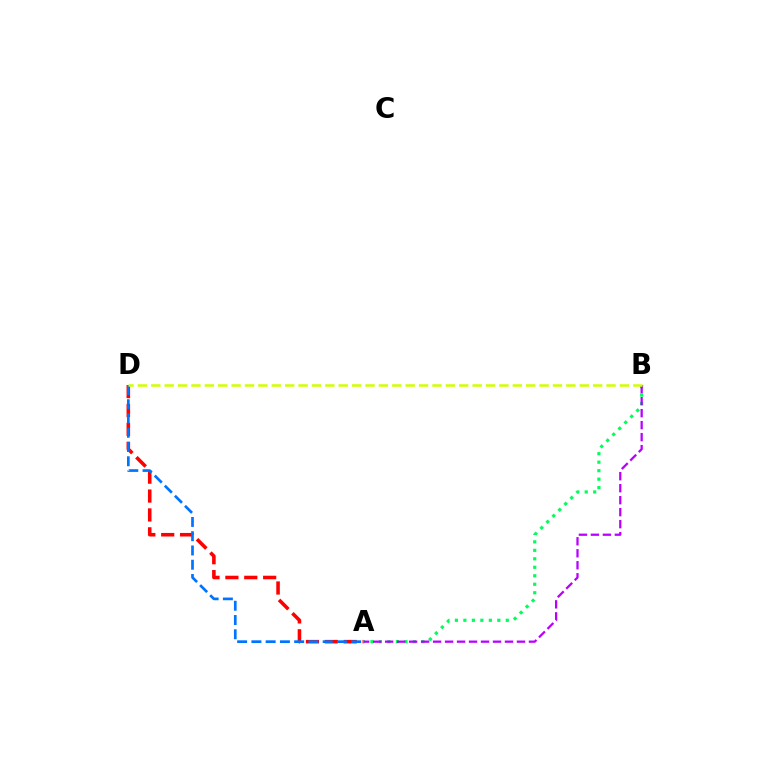{('A', 'D'): [{'color': '#ff0000', 'line_style': 'dashed', 'thickness': 2.57}, {'color': '#0074ff', 'line_style': 'dashed', 'thickness': 1.94}], ('A', 'B'): [{'color': '#00ff5c', 'line_style': 'dotted', 'thickness': 2.3}, {'color': '#b900ff', 'line_style': 'dashed', 'thickness': 1.63}], ('B', 'D'): [{'color': '#d1ff00', 'line_style': 'dashed', 'thickness': 1.82}]}